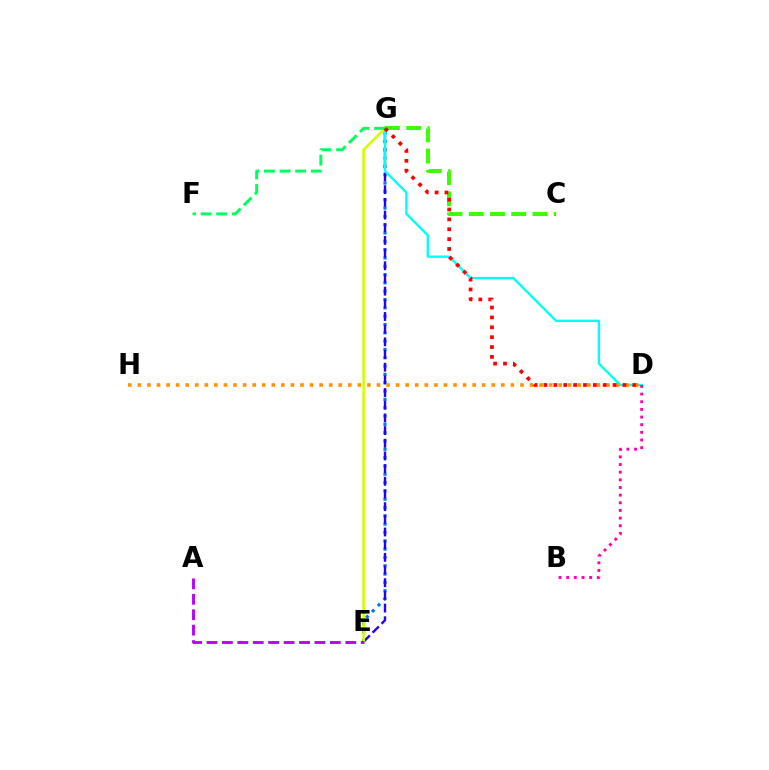{('E', 'G'): [{'color': '#0074ff', 'line_style': 'dotted', 'thickness': 2.26}, {'color': '#2500ff', 'line_style': 'dashed', 'thickness': 1.72}, {'color': '#d1ff00', 'line_style': 'solid', 'thickness': 1.88}], ('D', 'G'): [{'color': '#00fff6', 'line_style': 'solid', 'thickness': 1.7}, {'color': '#ff0000', 'line_style': 'dotted', 'thickness': 2.68}], ('D', 'H'): [{'color': '#ff9400', 'line_style': 'dotted', 'thickness': 2.6}], ('B', 'D'): [{'color': '#ff00ac', 'line_style': 'dotted', 'thickness': 2.08}], ('C', 'G'): [{'color': '#3dff00', 'line_style': 'dashed', 'thickness': 2.88}], ('A', 'E'): [{'color': '#b900ff', 'line_style': 'dashed', 'thickness': 2.09}], ('F', 'G'): [{'color': '#00ff5c', 'line_style': 'dashed', 'thickness': 2.12}]}